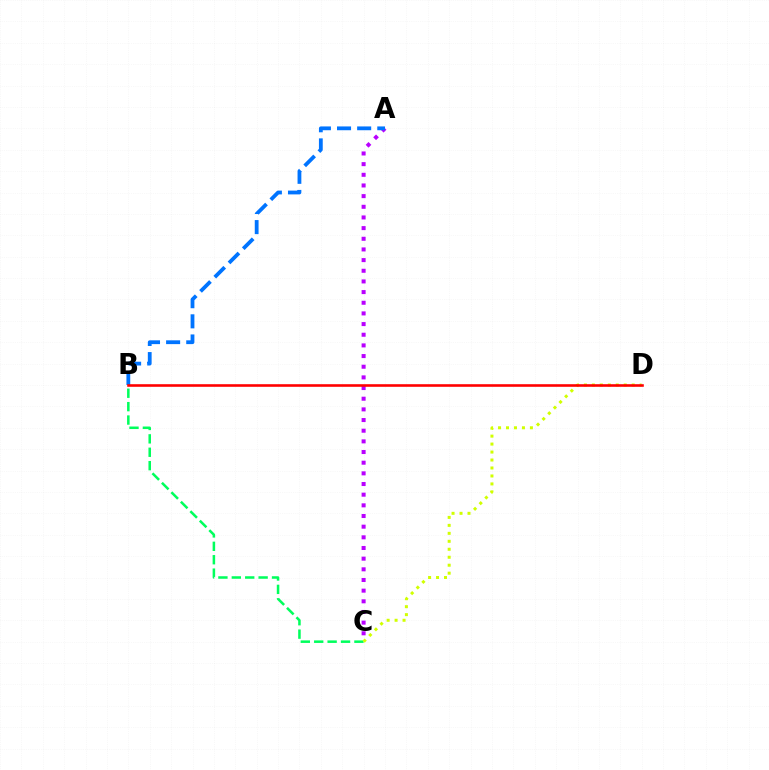{('B', 'C'): [{'color': '#00ff5c', 'line_style': 'dashed', 'thickness': 1.82}], ('C', 'D'): [{'color': '#d1ff00', 'line_style': 'dotted', 'thickness': 2.16}], ('A', 'C'): [{'color': '#b900ff', 'line_style': 'dotted', 'thickness': 2.9}], ('A', 'B'): [{'color': '#0074ff', 'line_style': 'dashed', 'thickness': 2.74}], ('B', 'D'): [{'color': '#ff0000', 'line_style': 'solid', 'thickness': 1.87}]}